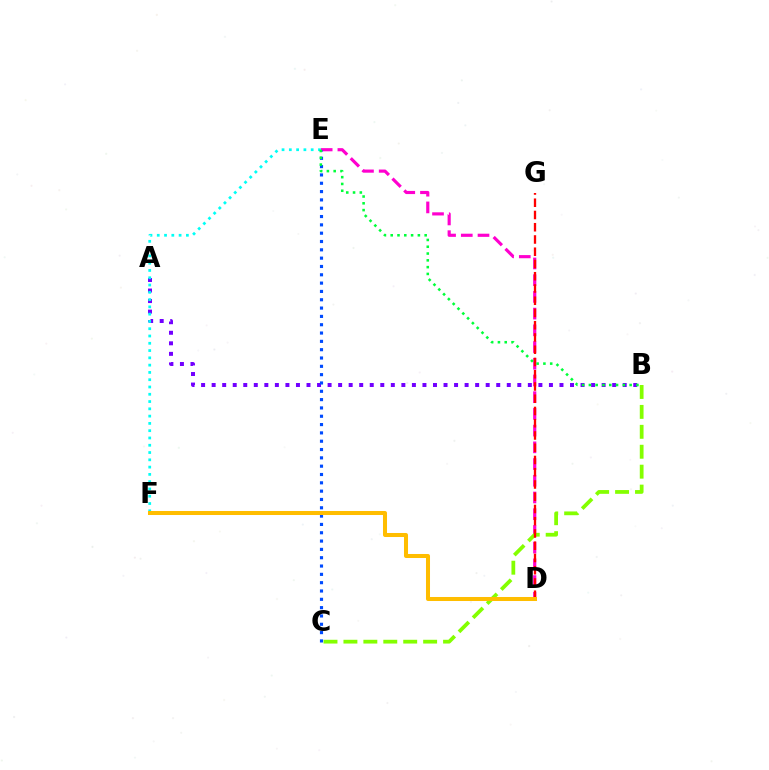{('A', 'B'): [{'color': '#7200ff', 'line_style': 'dotted', 'thickness': 2.86}], ('D', 'E'): [{'color': '#ff00cf', 'line_style': 'dashed', 'thickness': 2.27}], ('C', 'E'): [{'color': '#004bff', 'line_style': 'dotted', 'thickness': 2.26}], ('B', 'C'): [{'color': '#84ff00', 'line_style': 'dashed', 'thickness': 2.71}], ('D', 'G'): [{'color': '#ff0000', 'line_style': 'dashed', 'thickness': 1.66}], ('E', 'F'): [{'color': '#00fff6', 'line_style': 'dotted', 'thickness': 1.98}], ('D', 'F'): [{'color': '#ffbd00', 'line_style': 'solid', 'thickness': 2.9}], ('B', 'E'): [{'color': '#00ff39', 'line_style': 'dotted', 'thickness': 1.85}]}